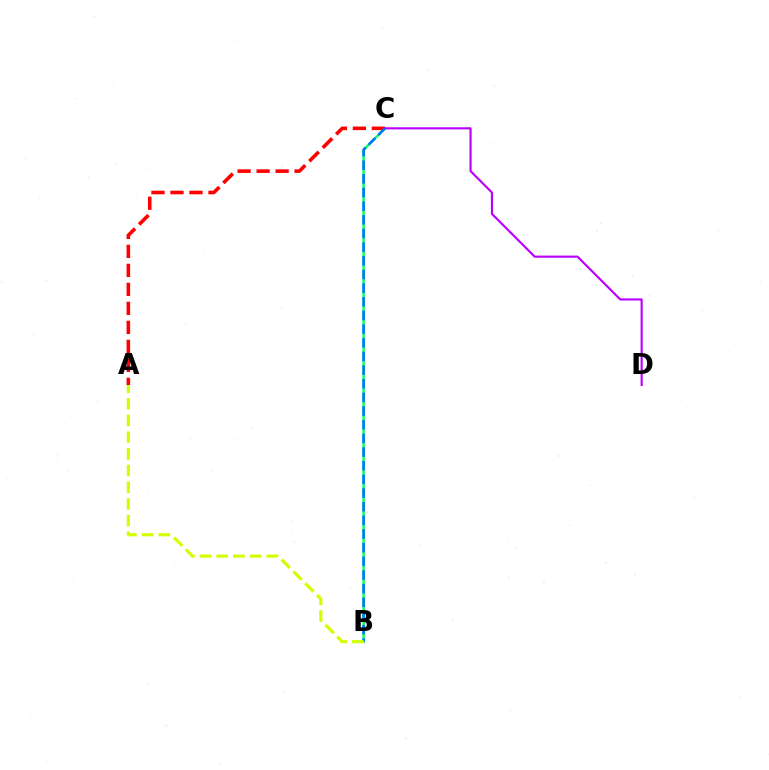{('B', 'C'): [{'color': '#00ff5c', 'line_style': 'solid', 'thickness': 1.72}, {'color': '#0074ff', 'line_style': 'dashed', 'thickness': 1.86}], ('A', 'C'): [{'color': '#ff0000', 'line_style': 'dashed', 'thickness': 2.58}], ('C', 'D'): [{'color': '#b900ff', 'line_style': 'solid', 'thickness': 1.55}], ('A', 'B'): [{'color': '#d1ff00', 'line_style': 'dashed', 'thickness': 2.27}]}